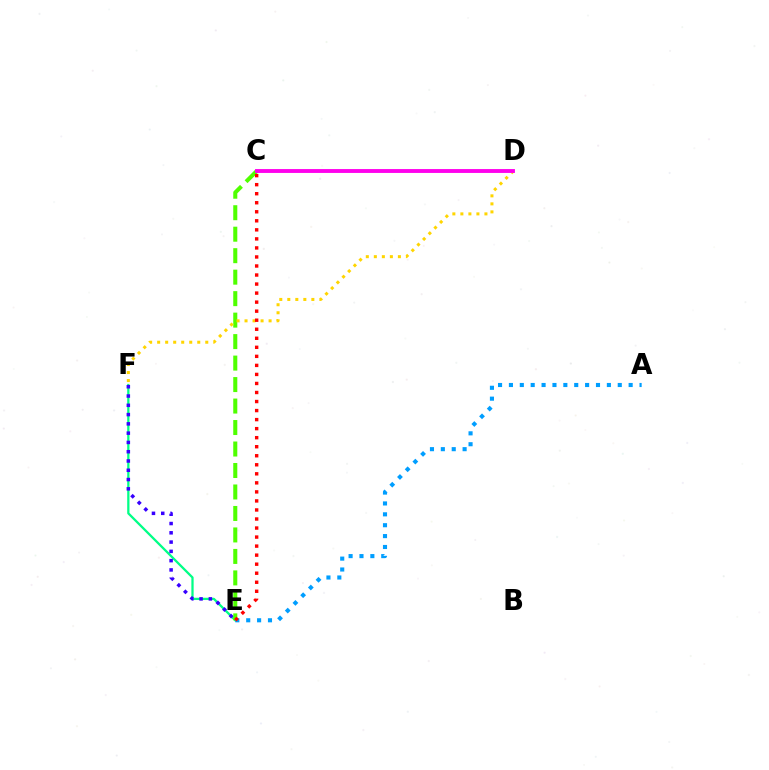{('E', 'F'): [{'color': '#00ff86', 'line_style': 'solid', 'thickness': 1.63}, {'color': '#3700ff', 'line_style': 'dotted', 'thickness': 2.52}], ('A', 'E'): [{'color': '#009eff', 'line_style': 'dotted', 'thickness': 2.96}], ('C', 'E'): [{'color': '#4fff00', 'line_style': 'dashed', 'thickness': 2.92}, {'color': '#ff0000', 'line_style': 'dotted', 'thickness': 2.46}], ('D', 'F'): [{'color': '#ffd500', 'line_style': 'dotted', 'thickness': 2.18}], ('C', 'D'): [{'color': '#ff00ed', 'line_style': 'solid', 'thickness': 2.79}]}